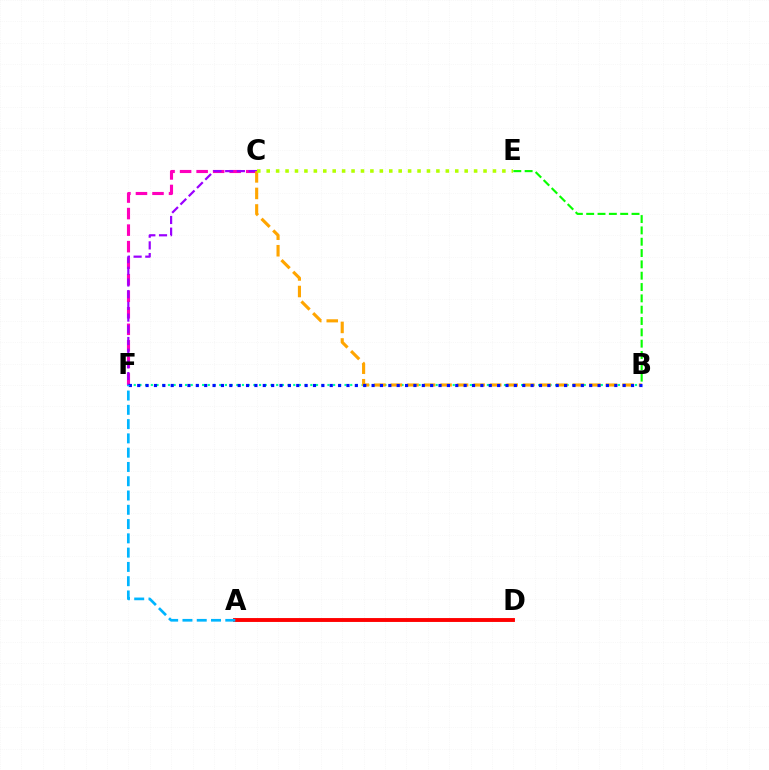{('A', 'D'): [{'color': '#ff0000', 'line_style': 'solid', 'thickness': 2.8}], ('C', 'F'): [{'color': '#ff00bd', 'line_style': 'dashed', 'thickness': 2.25}, {'color': '#9b00ff', 'line_style': 'dashed', 'thickness': 1.59}], ('B', 'F'): [{'color': '#00ff9d', 'line_style': 'dotted', 'thickness': 1.55}, {'color': '#0010ff', 'line_style': 'dotted', 'thickness': 2.27}], ('B', 'C'): [{'color': '#ffa500', 'line_style': 'dashed', 'thickness': 2.25}], ('B', 'E'): [{'color': '#08ff00', 'line_style': 'dashed', 'thickness': 1.54}], ('A', 'F'): [{'color': '#00b5ff', 'line_style': 'dashed', 'thickness': 1.94}], ('C', 'E'): [{'color': '#b3ff00', 'line_style': 'dotted', 'thickness': 2.56}]}